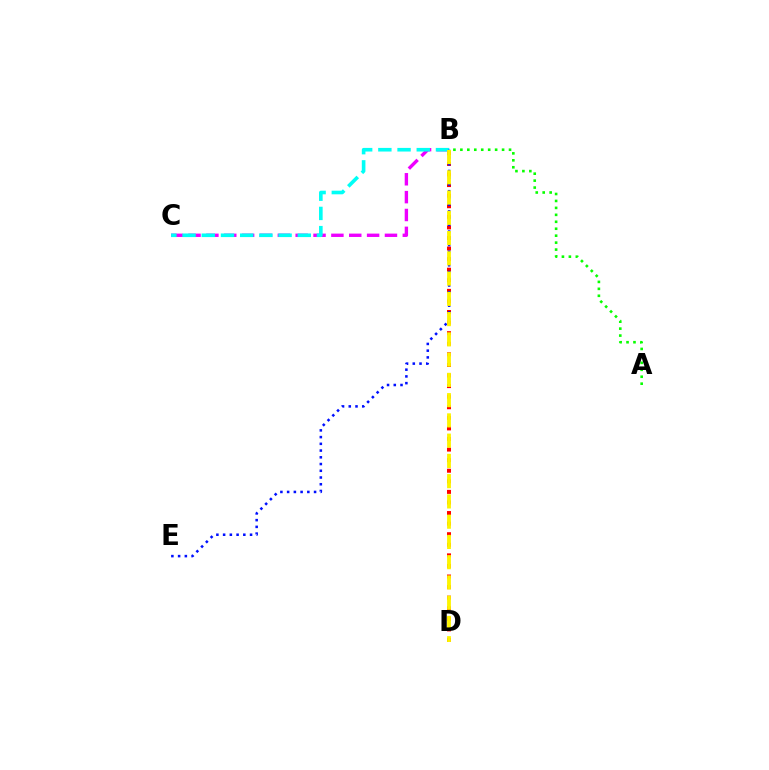{('B', 'C'): [{'color': '#ee00ff', 'line_style': 'dashed', 'thickness': 2.43}, {'color': '#00fff6', 'line_style': 'dashed', 'thickness': 2.61}], ('B', 'D'): [{'color': '#ff0000', 'line_style': 'dotted', 'thickness': 2.87}, {'color': '#fcf500', 'line_style': 'dashed', 'thickness': 2.75}], ('B', 'E'): [{'color': '#0010ff', 'line_style': 'dotted', 'thickness': 1.83}], ('A', 'B'): [{'color': '#08ff00', 'line_style': 'dotted', 'thickness': 1.89}]}